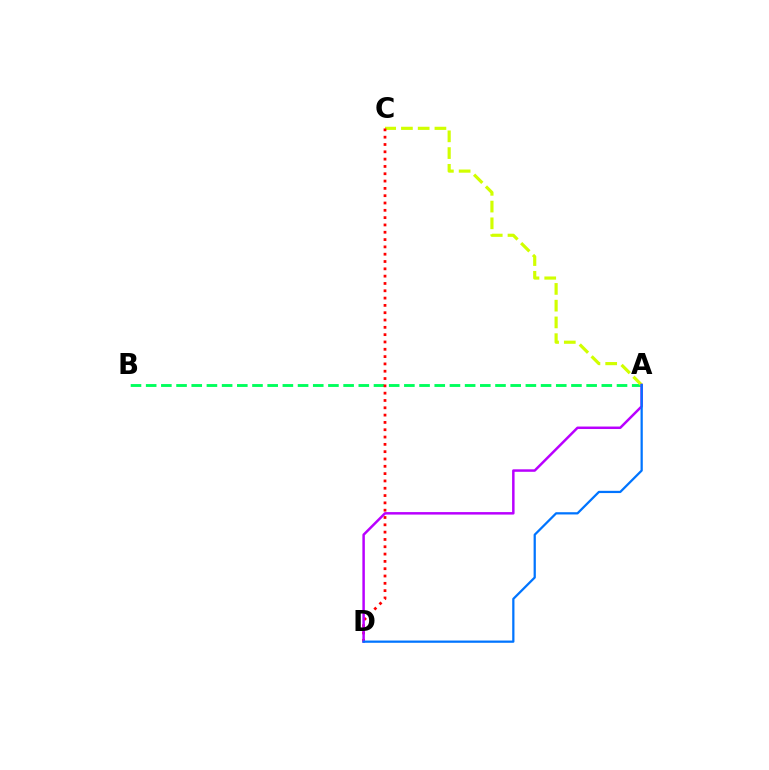{('A', 'B'): [{'color': '#00ff5c', 'line_style': 'dashed', 'thickness': 2.06}], ('A', 'C'): [{'color': '#d1ff00', 'line_style': 'dashed', 'thickness': 2.28}], ('C', 'D'): [{'color': '#ff0000', 'line_style': 'dotted', 'thickness': 1.99}], ('A', 'D'): [{'color': '#b900ff', 'line_style': 'solid', 'thickness': 1.79}, {'color': '#0074ff', 'line_style': 'solid', 'thickness': 1.62}]}